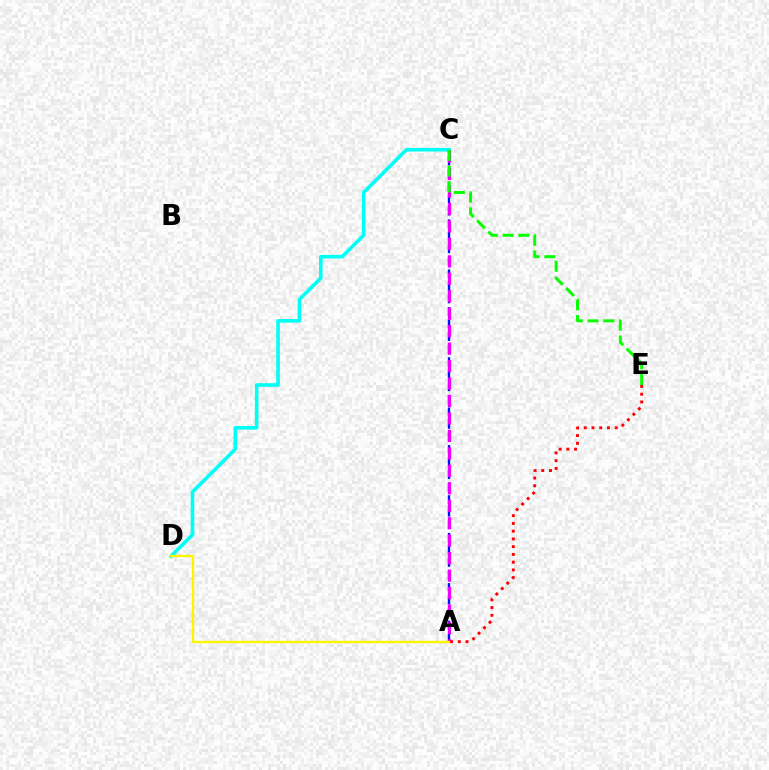{('C', 'D'): [{'color': '#00fff6', 'line_style': 'solid', 'thickness': 2.6}], ('A', 'C'): [{'color': '#0010ff', 'line_style': 'dashed', 'thickness': 1.7}, {'color': '#ee00ff', 'line_style': 'dashed', 'thickness': 2.37}], ('A', 'D'): [{'color': '#fcf500', 'line_style': 'solid', 'thickness': 1.67}], ('C', 'E'): [{'color': '#08ff00', 'line_style': 'dashed', 'thickness': 2.15}], ('A', 'E'): [{'color': '#ff0000', 'line_style': 'dotted', 'thickness': 2.11}]}